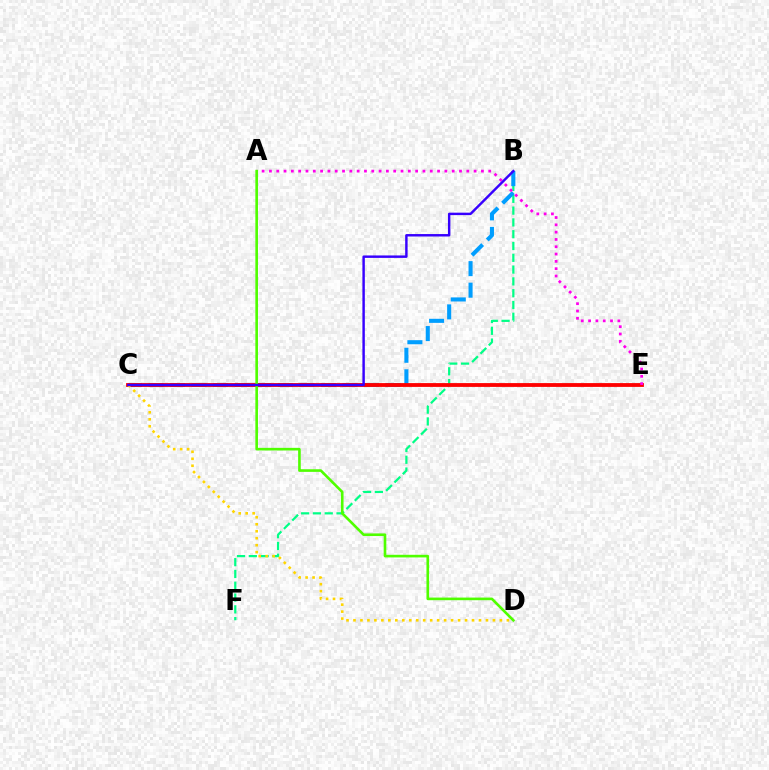{('B', 'F'): [{'color': '#00ff86', 'line_style': 'dashed', 'thickness': 1.6}], ('B', 'C'): [{'color': '#009eff', 'line_style': 'dashed', 'thickness': 2.93}, {'color': '#3700ff', 'line_style': 'solid', 'thickness': 1.76}], ('C', 'E'): [{'color': '#ff0000', 'line_style': 'solid', 'thickness': 2.75}], ('C', 'D'): [{'color': '#ffd500', 'line_style': 'dotted', 'thickness': 1.89}], ('A', 'E'): [{'color': '#ff00ed', 'line_style': 'dotted', 'thickness': 1.99}], ('A', 'D'): [{'color': '#4fff00', 'line_style': 'solid', 'thickness': 1.89}]}